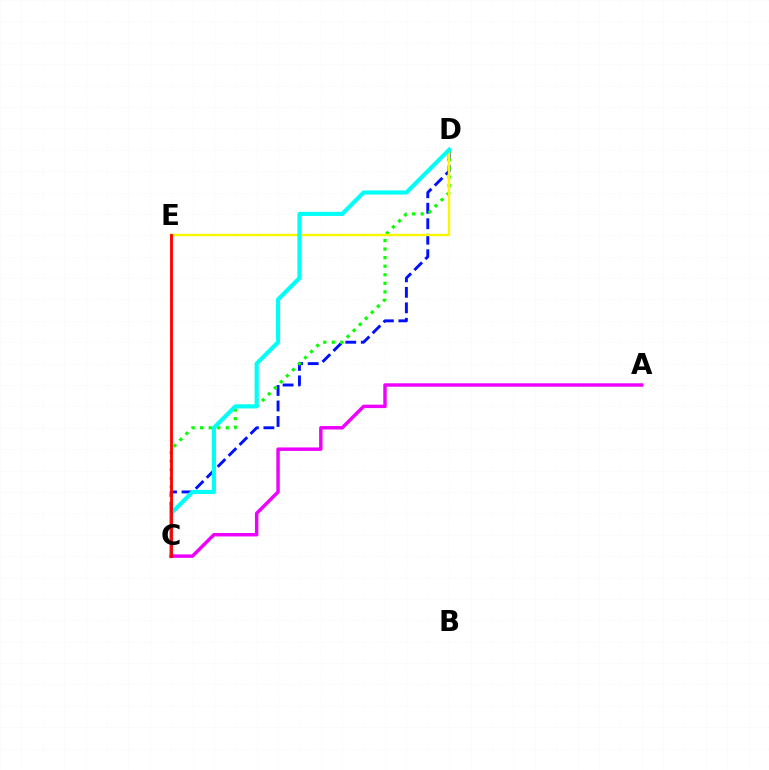{('C', 'D'): [{'color': '#0010ff', 'line_style': 'dashed', 'thickness': 2.1}, {'color': '#08ff00', 'line_style': 'dotted', 'thickness': 2.32}, {'color': '#00fff6', 'line_style': 'solid', 'thickness': 2.97}], ('D', 'E'): [{'color': '#fcf500', 'line_style': 'solid', 'thickness': 1.74}], ('A', 'C'): [{'color': '#ee00ff', 'line_style': 'solid', 'thickness': 2.48}], ('C', 'E'): [{'color': '#ff0000', 'line_style': 'solid', 'thickness': 2.04}]}